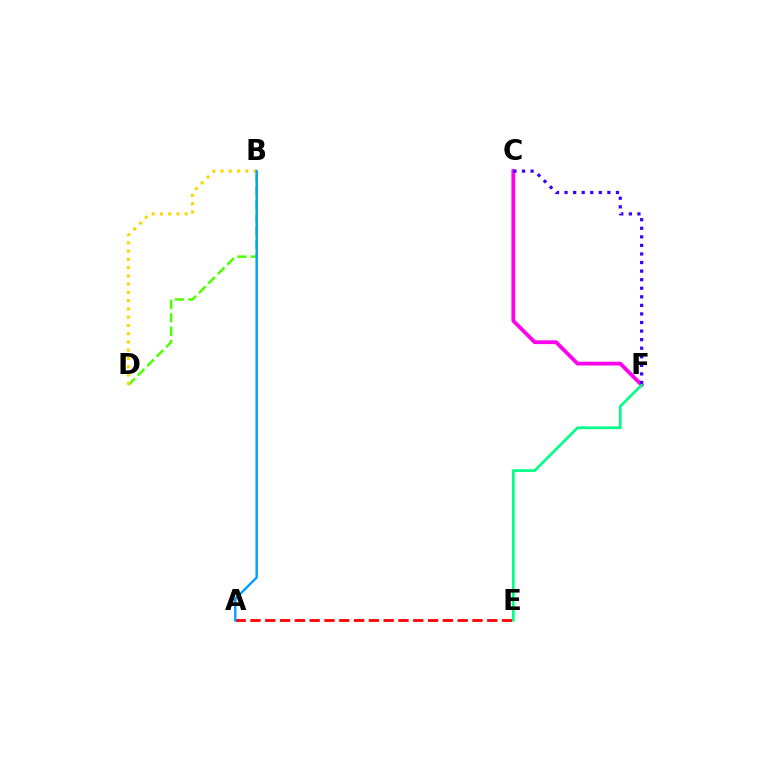{('A', 'E'): [{'color': '#ff0000', 'line_style': 'dashed', 'thickness': 2.01}], ('C', 'F'): [{'color': '#ff00ed', 'line_style': 'solid', 'thickness': 2.72}, {'color': '#3700ff', 'line_style': 'dotted', 'thickness': 2.33}], ('B', 'D'): [{'color': '#4fff00', 'line_style': 'dashed', 'thickness': 1.82}, {'color': '#ffd500', 'line_style': 'dotted', 'thickness': 2.24}], ('E', 'F'): [{'color': '#00ff86', 'line_style': 'solid', 'thickness': 1.94}], ('A', 'B'): [{'color': '#009eff', 'line_style': 'solid', 'thickness': 1.7}]}